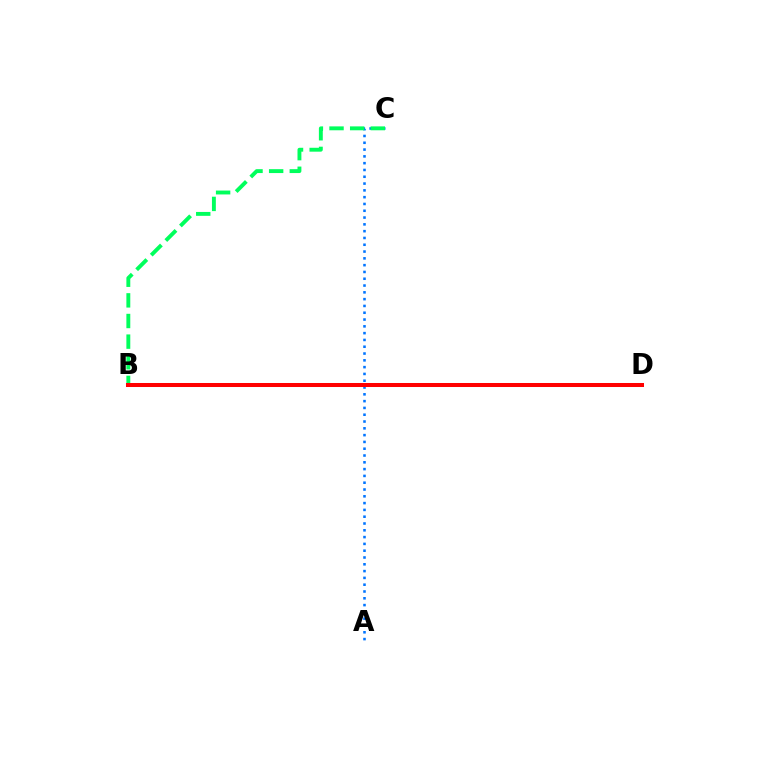{('A', 'C'): [{'color': '#0074ff', 'line_style': 'dotted', 'thickness': 1.85}], ('B', 'D'): [{'color': '#b900ff', 'line_style': 'dashed', 'thickness': 2.61}, {'color': '#d1ff00', 'line_style': 'dotted', 'thickness': 1.59}, {'color': '#ff0000', 'line_style': 'solid', 'thickness': 2.89}], ('B', 'C'): [{'color': '#00ff5c', 'line_style': 'dashed', 'thickness': 2.8}]}